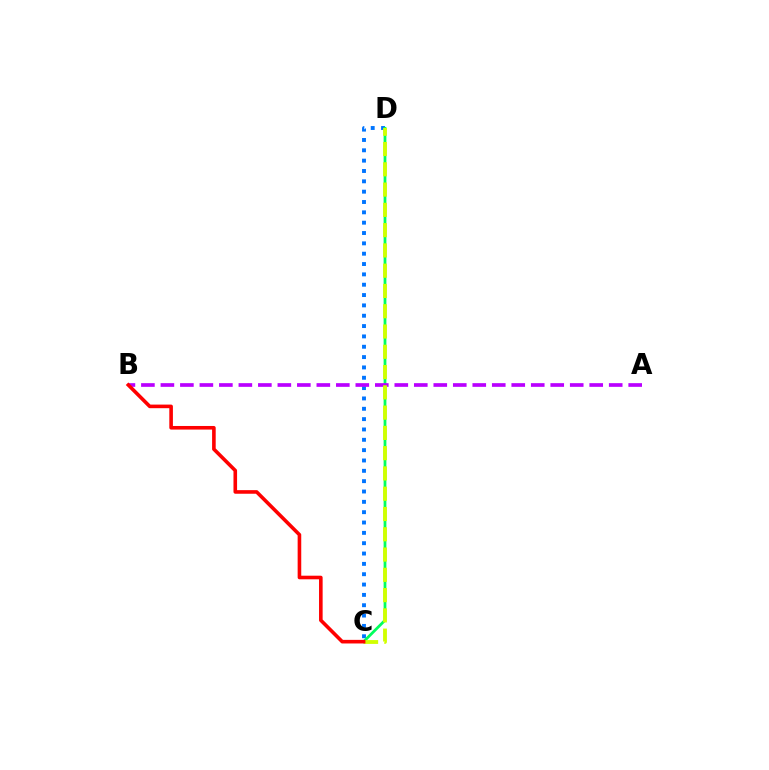{('C', 'D'): [{'color': '#0074ff', 'line_style': 'dotted', 'thickness': 2.81}, {'color': '#00ff5c', 'line_style': 'solid', 'thickness': 2.0}, {'color': '#d1ff00', 'line_style': 'dashed', 'thickness': 2.75}], ('A', 'B'): [{'color': '#b900ff', 'line_style': 'dashed', 'thickness': 2.65}], ('B', 'C'): [{'color': '#ff0000', 'line_style': 'solid', 'thickness': 2.59}]}